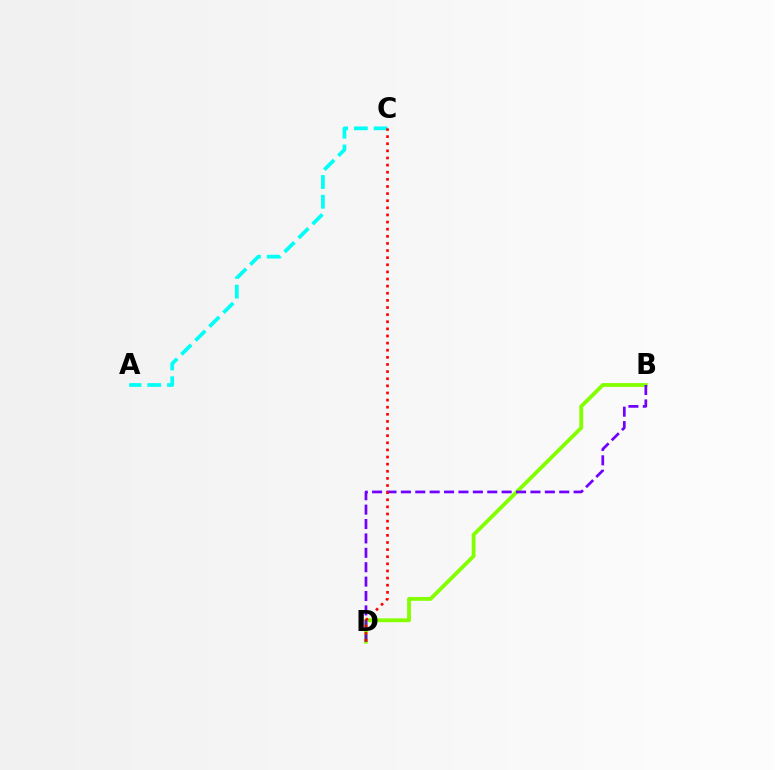{('A', 'C'): [{'color': '#00fff6', 'line_style': 'dashed', 'thickness': 2.68}], ('B', 'D'): [{'color': '#84ff00', 'line_style': 'solid', 'thickness': 2.76}, {'color': '#7200ff', 'line_style': 'dashed', 'thickness': 1.96}], ('C', 'D'): [{'color': '#ff0000', 'line_style': 'dotted', 'thickness': 1.93}]}